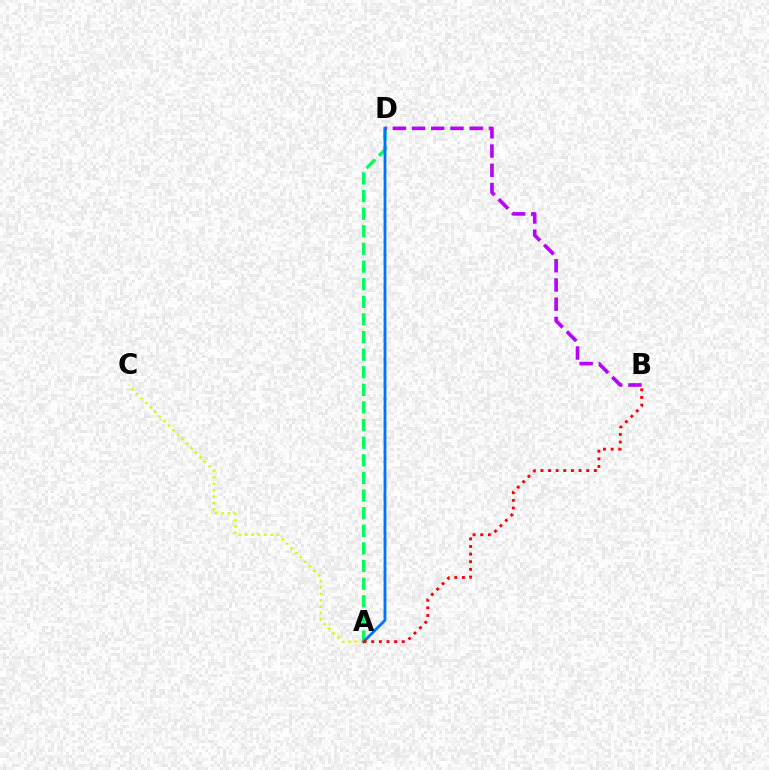{('A', 'D'): [{'color': '#00ff5c', 'line_style': 'dashed', 'thickness': 2.39}, {'color': '#0074ff', 'line_style': 'solid', 'thickness': 2.04}], ('A', 'C'): [{'color': '#d1ff00', 'line_style': 'dotted', 'thickness': 1.74}], ('A', 'B'): [{'color': '#ff0000', 'line_style': 'dotted', 'thickness': 2.07}], ('B', 'D'): [{'color': '#b900ff', 'line_style': 'dashed', 'thickness': 2.61}]}